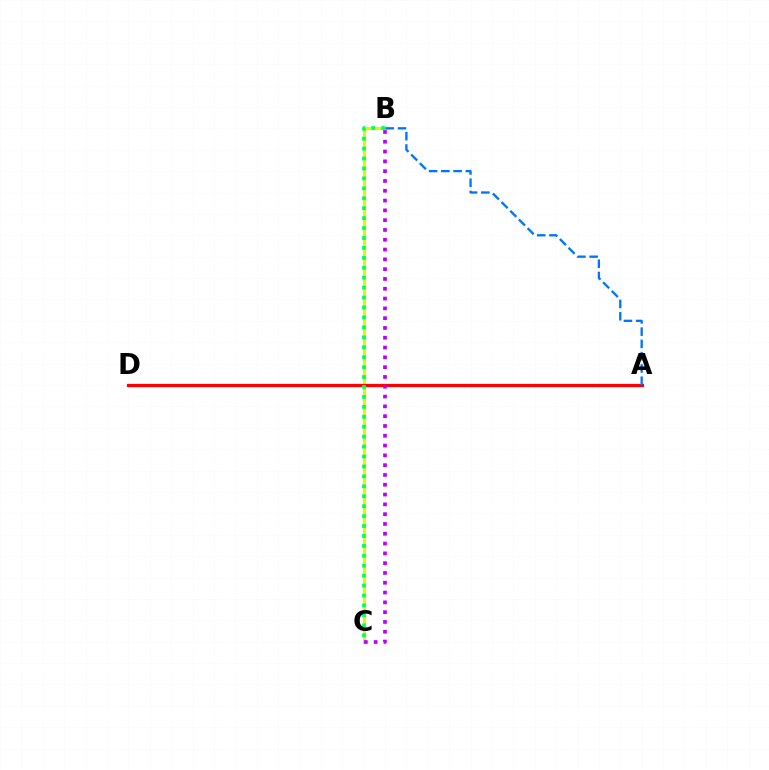{('B', 'C'): [{'color': '#d1ff00', 'line_style': 'solid', 'thickness': 2.23}, {'color': '#00ff5c', 'line_style': 'dotted', 'thickness': 2.7}, {'color': '#b900ff', 'line_style': 'dotted', 'thickness': 2.66}], ('A', 'D'): [{'color': '#ff0000', 'line_style': 'solid', 'thickness': 2.33}], ('A', 'B'): [{'color': '#0074ff', 'line_style': 'dashed', 'thickness': 1.67}]}